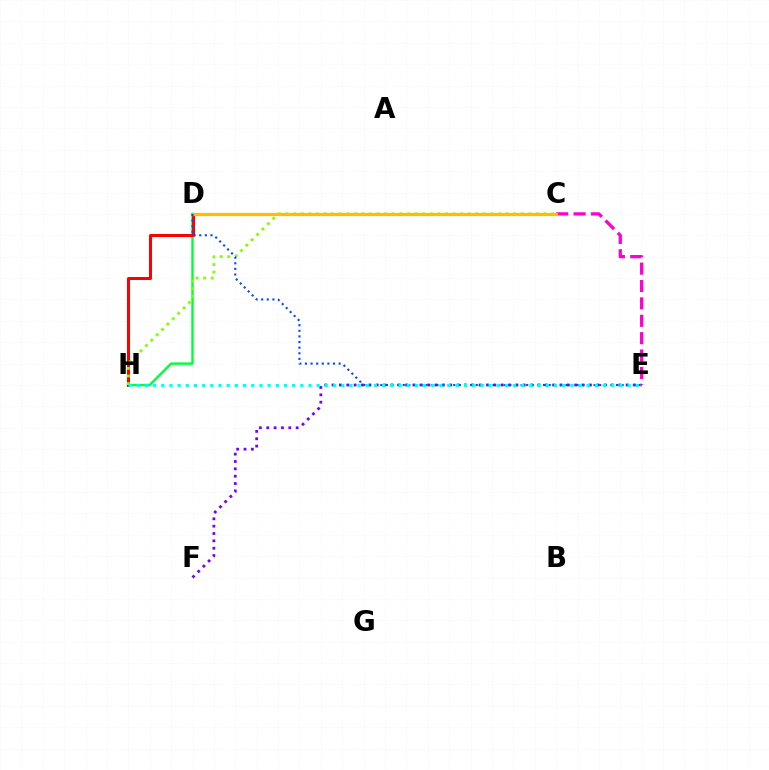{('D', 'H'): [{'color': '#00ff39', 'line_style': 'solid', 'thickness': 1.72}, {'color': '#ff0000', 'line_style': 'solid', 'thickness': 2.16}], ('E', 'F'): [{'color': '#7200ff', 'line_style': 'dotted', 'thickness': 2.0}], ('C', 'E'): [{'color': '#ff00cf', 'line_style': 'dashed', 'thickness': 2.36}], ('C', 'H'): [{'color': '#84ff00', 'line_style': 'dotted', 'thickness': 2.06}], ('C', 'D'): [{'color': '#ffbd00', 'line_style': 'solid', 'thickness': 2.34}], ('D', 'E'): [{'color': '#004bff', 'line_style': 'dotted', 'thickness': 1.53}], ('E', 'H'): [{'color': '#00fff6', 'line_style': 'dotted', 'thickness': 2.22}]}